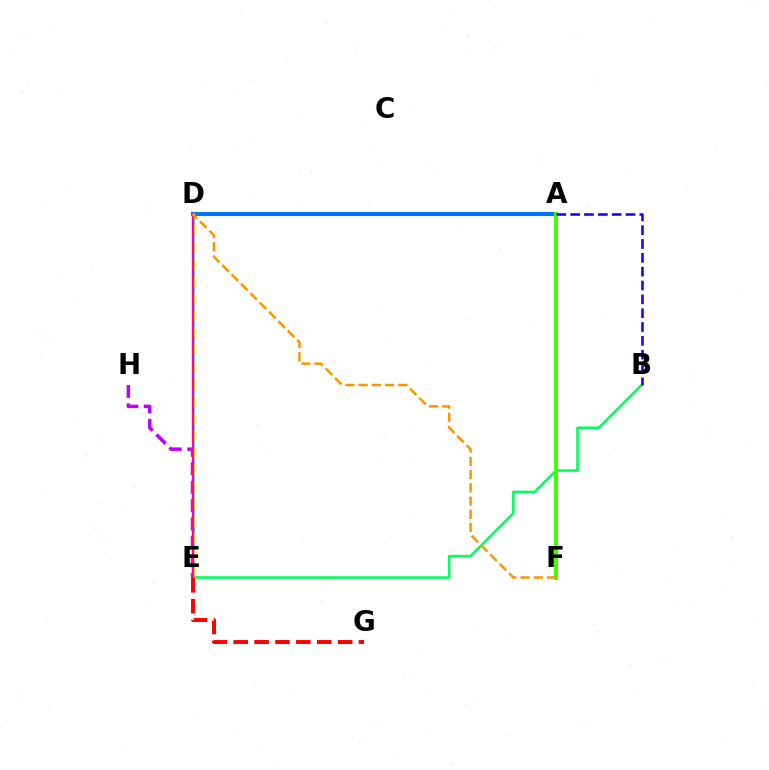{('A', 'D'): [{'color': '#0074ff', 'line_style': 'solid', 'thickness': 2.93}], ('D', 'E'): [{'color': '#00fff6', 'line_style': 'solid', 'thickness': 1.9}, {'color': '#d1ff00', 'line_style': 'dashed', 'thickness': 2.32}, {'color': '#ff00ac', 'line_style': 'solid', 'thickness': 1.69}], ('B', 'E'): [{'color': '#00ff5c', 'line_style': 'solid', 'thickness': 1.86}], ('E', 'H'): [{'color': '#b900ff', 'line_style': 'dashed', 'thickness': 2.5}], ('E', 'G'): [{'color': '#ff0000', 'line_style': 'dashed', 'thickness': 2.84}], ('A', 'F'): [{'color': '#3dff00', 'line_style': 'solid', 'thickness': 2.82}], ('D', 'F'): [{'color': '#ff9400', 'line_style': 'dashed', 'thickness': 1.8}], ('A', 'B'): [{'color': '#2500ff', 'line_style': 'dashed', 'thickness': 1.88}]}